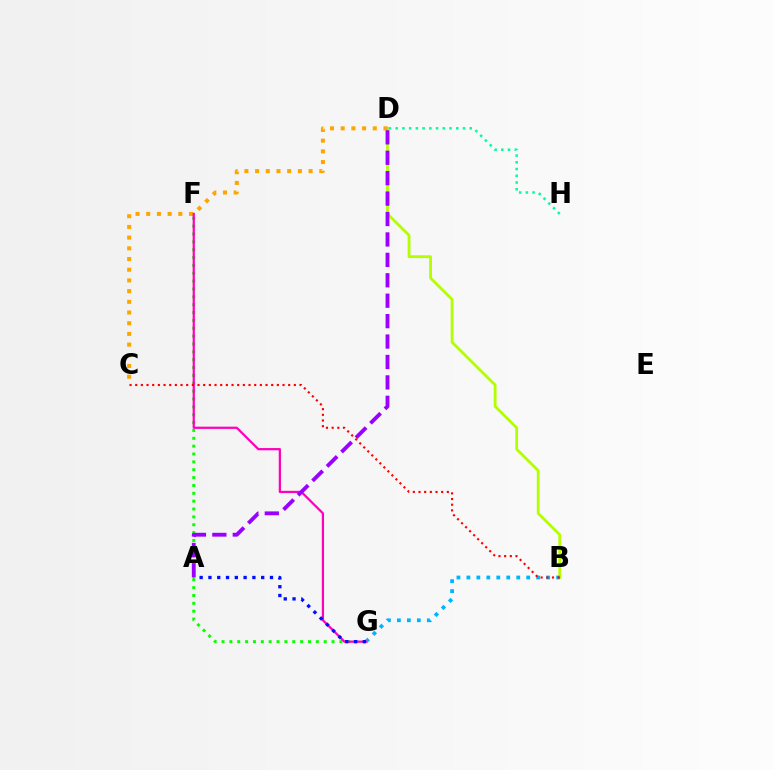{('B', 'D'): [{'color': '#b3ff00', 'line_style': 'solid', 'thickness': 2.02}], ('B', 'G'): [{'color': '#00b5ff', 'line_style': 'dotted', 'thickness': 2.71}], ('C', 'D'): [{'color': '#ffa500', 'line_style': 'dotted', 'thickness': 2.91}], ('F', 'G'): [{'color': '#08ff00', 'line_style': 'dotted', 'thickness': 2.14}, {'color': '#ff00bd', 'line_style': 'solid', 'thickness': 1.61}], ('D', 'H'): [{'color': '#00ff9d', 'line_style': 'dotted', 'thickness': 1.83}], ('A', 'D'): [{'color': '#9b00ff', 'line_style': 'dashed', 'thickness': 2.77}], ('B', 'C'): [{'color': '#ff0000', 'line_style': 'dotted', 'thickness': 1.54}], ('A', 'G'): [{'color': '#0010ff', 'line_style': 'dotted', 'thickness': 2.39}]}